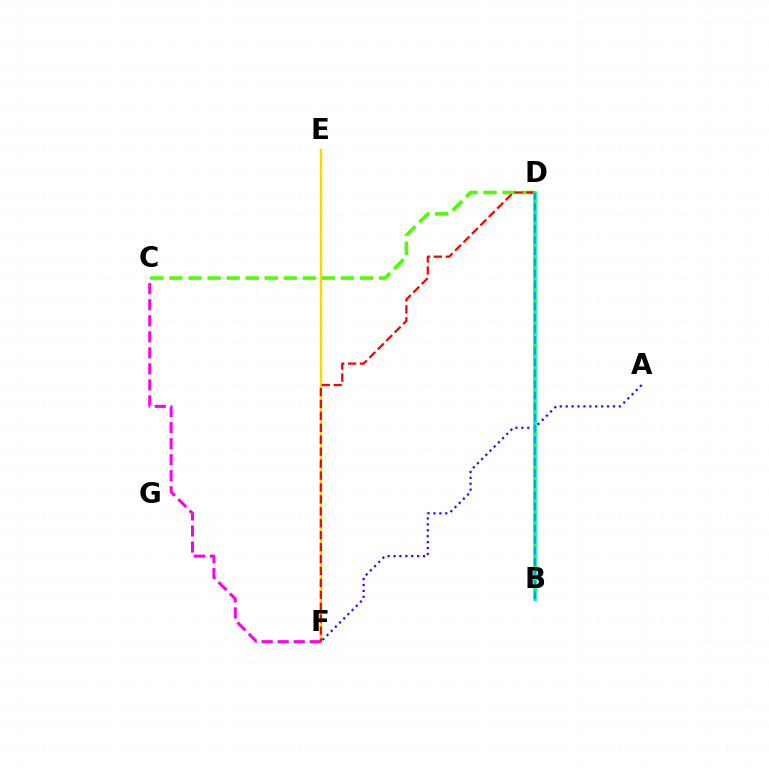{('E', 'F'): [{'color': '#ffd500', 'line_style': 'solid', 'thickness': 1.76}], ('A', 'F'): [{'color': '#3700ff', 'line_style': 'dotted', 'thickness': 1.61}], ('C', 'D'): [{'color': '#4fff00', 'line_style': 'dashed', 'thickness': 2.59}], ('C', 'F'): [{'color': '#ff00ed', 'line_style': 'dashed', 'thickness': 2.18}], ('D', 'F'): [{'color': '#ff0000', 'line_style': 'dashed', 'thickness': 1.62}], ('B', 'D'): [{'color': '#00ff86', 'line_style': 'solid', 'thickness': 2.7}, {'color': '#009eff', 'line_style': 'dashed', 'thickness': 1.51}]}